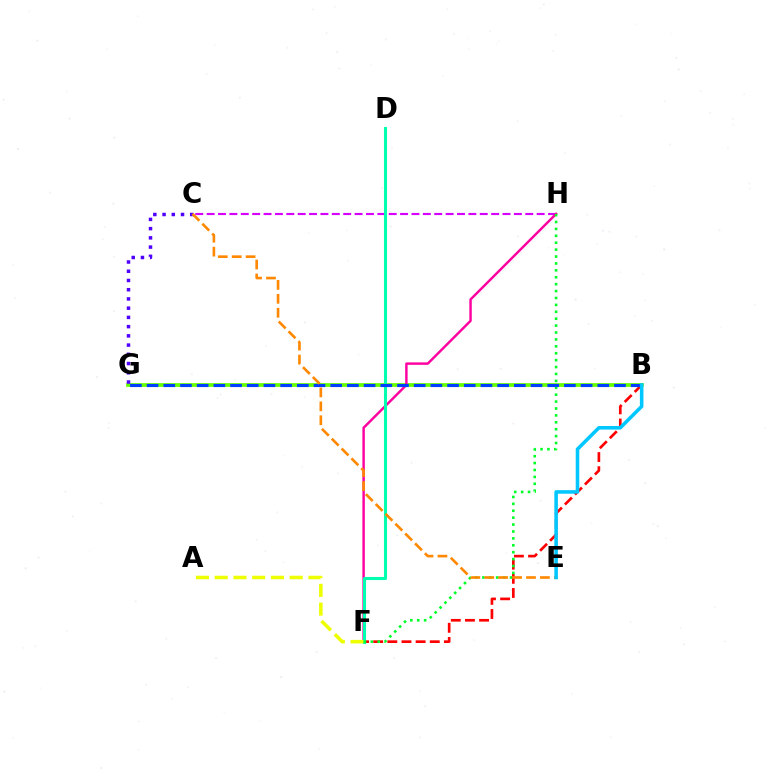{('B', 'F'): [{'color': '#ff0000', 'line_style': 'dashed', 'thickness': 1.92}], ('C', 'H'): [{'color': '#d600ff', 'line_style': 'dashed', 'thickness': 1.55}], ('B', 'G'): [{'color': '#66ff00', 'line_style': 'solid', 'thickness': 2.69}, {'color': '#003fff', 'line_style': 'dashed', 'thickness': 2.27}], ('F', 'H'): [{'color': '#ff00a0', 'line_style': 'solid', 'thickness': 1.76}, {'color': '#00ff27', 'line_style': 'dotted', 'thickness': 1.88}], ('D', 'F'): [{'color': '#00ffaf', 'line_style': 'solid', 'thickness': 2.21}], ('A', 'F'): [{'color': '#eeff00', 'line_style': 'dashed', 'thickness': 2.55}], ('C', 'G'): [{'color': '#4f00ff', 'line_style': 'dotted', 'thickness': 2.51}], ('C', 'E'): [{'color': '#ff8800', 'line_style': 'dashed', 'thickness': 1.89}], ('B', 'E'): [{'color': '#00c7ff', 'line_style': 'solid', 'thickness': 2.56}]}